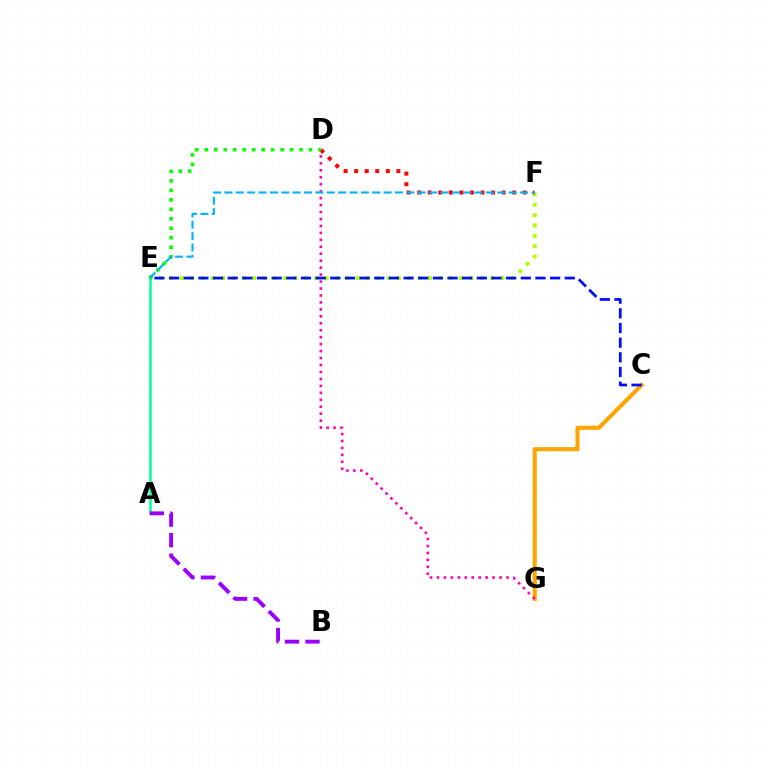{('C', 'G'): [{'color': '#ffa500', 'line_style': 'solid', 'thickness': 2.94}], ('E', 'F'): [{'color': '#b3ff00', 'line_style': 'dotted', 'thickness': 2.81}, {'color': '#00b5ff', 'line_style': 'dashed', 'thickness': 1.54}], ('C', 'E'): [{'color': '#0010ff', 'line_style': 'dashed', 'thickness': 1.99}], ('D', 'F'): [{'color': '#ff0000', 'line_style': 'dotted', 'thickness': 2.87}], ('D', 'G'): [{'color': '#ff00bd', 'line_style': 'dotted', 'thickness': 1.89}], ('A', 'E'): [{'color': '#00ff9d', 'line_style': 'solid', 'thickness': 1.82}], ('D', 'E'): [{'color': '#08ff00', 'line_style': 'dotted', 'thickness': 2.57}], ('A', 'B'): [{'color': '#9b00ff', 'line_style': 'dashed', 'thickness': 2.79}]}